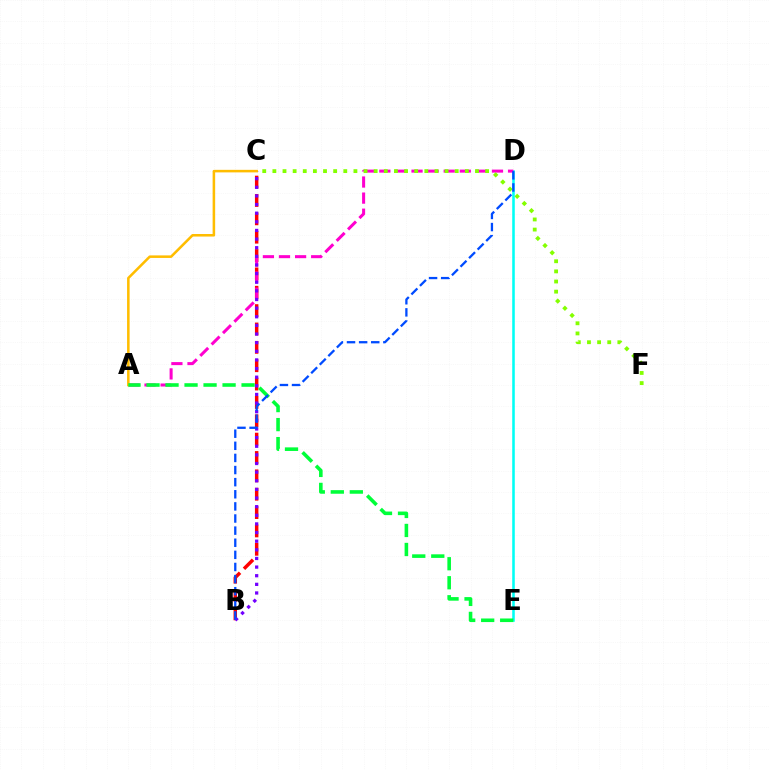{('B', 'C'): [{'color': '#ff0000', 'line_style': 'dashed', 'thickness': 2.49}, {'color': '#7200ff', 'line_style': 'dotted', 'thickness': 2.35}], ('D', 'E'): [{'color': '#00fff6', 'line_style': 'solid', 'thickness': 1.85}], ('A', 'D'): [{'color': '#ff00cf', 'line_style': 'dashed', 'thickness': 2.19}], ('A', 'C'): [{'color': '#ffbd00', 'line_style': 'solid', 'thickness': 1.83}], ('C', 'F'): [{'color': '#84ff00', 'line_style': 'dotted', 'thickness': 2.75}], ('A', 'E'): [{'color': '#00ff39', 'line_style': 'dashed', 'thickness': 2.58}], ('B', 'D'): [{'color': '#004bff', 'line_style': 'dashed', 'thickness': 1.65}]}